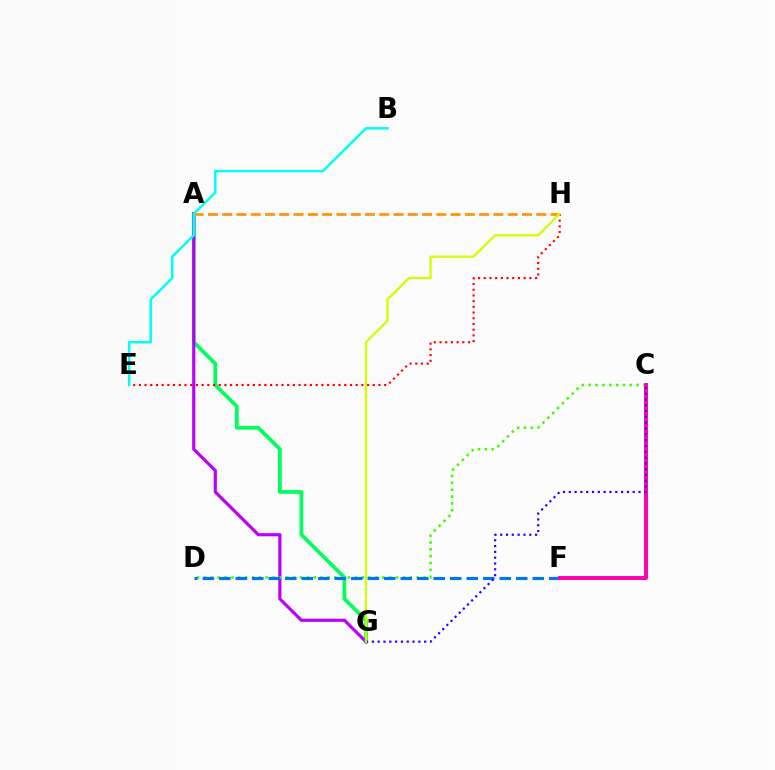{('A', 'G'): [{'color': '#00ff5c', 'line_style': 'solid', 'thickness': 2.69}, {'color': '#b900ff', 'line_style': 'solid', 'thickness': 2.28}], ('C', 'D'): [{'color': '#3dff00', 'line_style': 'dotted', 'thickness': 1.86}], ('D', 'F'): [{'color': '#0074ff', 'line_style': 'dashed', 'thickness': 2.24}], ('C', 'F'): [{'color': '#ff00ac', 'line_style': 'solid', 'thickness': 2.84}], ('A', 'H'): [{'color': '#ff9400', 'line_style': 'dashed', 'thickness': 1.94}], ('E', 'H'): [{'color': '#ff0000', 'line_style': 'dotted', 'thickness': 1.55}], ('C', 'G'): [{'color': '#2500ff', 'line_style': 'dotted', 'thickness': 1.58}], ('G', 'H'): [{'color': '#d1ff00', 'line_style': 'solid', 'thickness': 1.64}], ('B', 'E'): [{'color': '#00fff6', 'line_style': 'solid', 'thickness': 1.81}]}